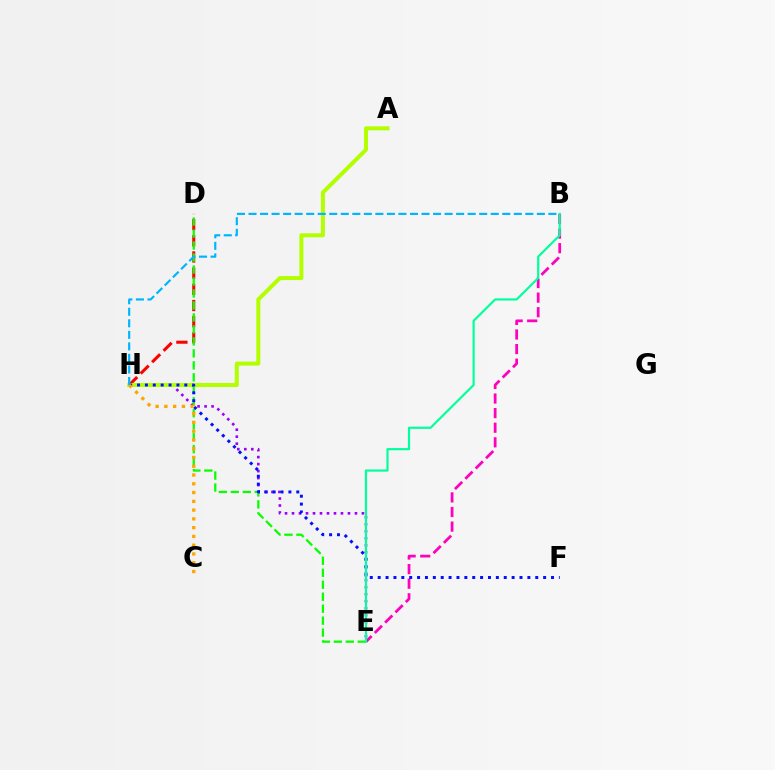{('B', 'E'): [{'color': '#ff00bd', 'line_style': 'dashed', 'thickness': 1.98}, {'color': '#00ff9d', 'line_style': 'solid', 'thickness': 1.56}], ('D', 'H'): [{'color': '#ff0000', 'line_style': 'dashed', 'thickness': 2.2}], ('E', 'H'): [{'color': '#9b00ff', 'line_style': 'dotted', 'thickness': 1.9}], ('D', 'E'): [{'color': '#08ff00', 'line_style': 'dashed', 'thickness': 1.63}], ('A', 'H'): [{'color': '#b3ff00', 'line_style': 'solid', 'thickness': 2.88}], ('F', 'H'): [{'color': '#0010ff', 'line_style': 'dotted', 'thickness': 2.14}], ('C', 'H'): [{'color': '#ffa500', 'line_style': 'dotted', 'thickness': 2.38}], ('B', 'H'): [{'color': '#00b5ff', 'line_style': 'dashed', 'thickness': 1.57}]}